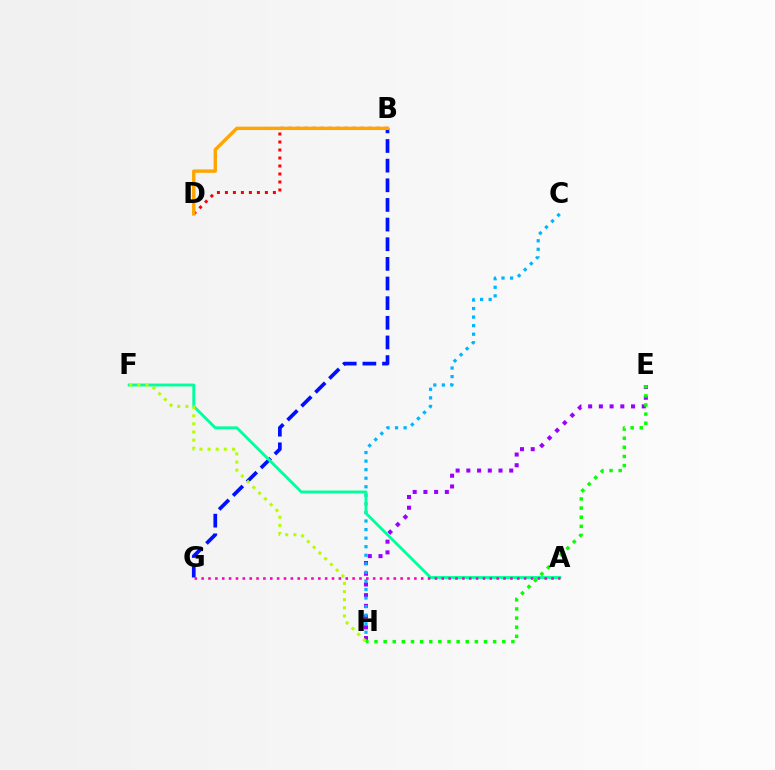{('E', 'H'): [{'color': '#9b00ff', 'line_style': 'dotted', 'thickness': 2.91}, {'color': '#08ff00', 'line_style': 'dotted', 'thickness': 2.48}], ('C', 'H'): [{'color': '#00b5ff', 'line_style': 'dotted', 'thickness': 2.32}], ('B', 'G'): [{'color': '#0010ff', 'line_style': 'dashed', 'thickness': 2.67}], ('B', 'D'): [{'color': '#ff0000', 'line_style': 'dotted', 'thickness': 2.17}, {'color': '#ffa500', 'line_style': 'solid', 'thickness': 2.44}], ('A', 'F'): [{'color': '#00ff9d', 'line_style': 'solid', 'thickness': 2.06}], ('F', 'H'): [{'color': '#b3ff00', 'line_style': 'dotted', 'thickness': 2.21}], ('A', 'G'): [{'color': '#ff00bd', 'line_style': 'dotted', 'thickness': 1.86}]}